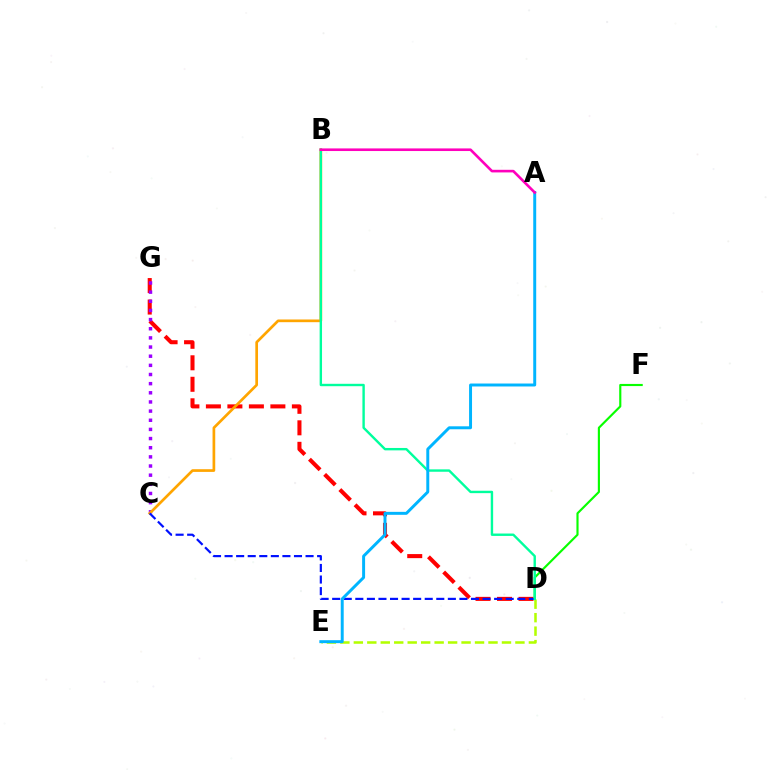{('D', 'G'): [{'color': '#ff0000', 'line_style': 'dashed', 'thickness': 2.92}], ('C', 'G'): [{'color': '#9b00ff', 'line_style': 'dotted', 'thickness': 2.49}], ('B', 'C'): [{'color': '#ffa500', 'line_style': 'solid', 'thickness': 1.94}], ('D', 'E'): [{'color': '#b3ff00', 'line_style': 'dashed', 'thickness': 1.83}], ('D', 'F'): [{'color': '#08ff00', 'line_style': 'solid', 'thickness': 1.55}], ('C', 'D'): [{'color': '#0010ff', 'line_style': 'dashed', 'thickness': 1.57}], ('B', 'D'): [{'color': '#00ff9d', 'line_style': 'solid', 'thickness': 1.73}], ('A', 'E'): [{'color': '#00b5ff', 'line_style': 'solid', 'thickness': 2.13}], ('A', 'B'): [{'color': '#ff00bd', 'line_style': 'solid', 'thickness': 1.89}]}